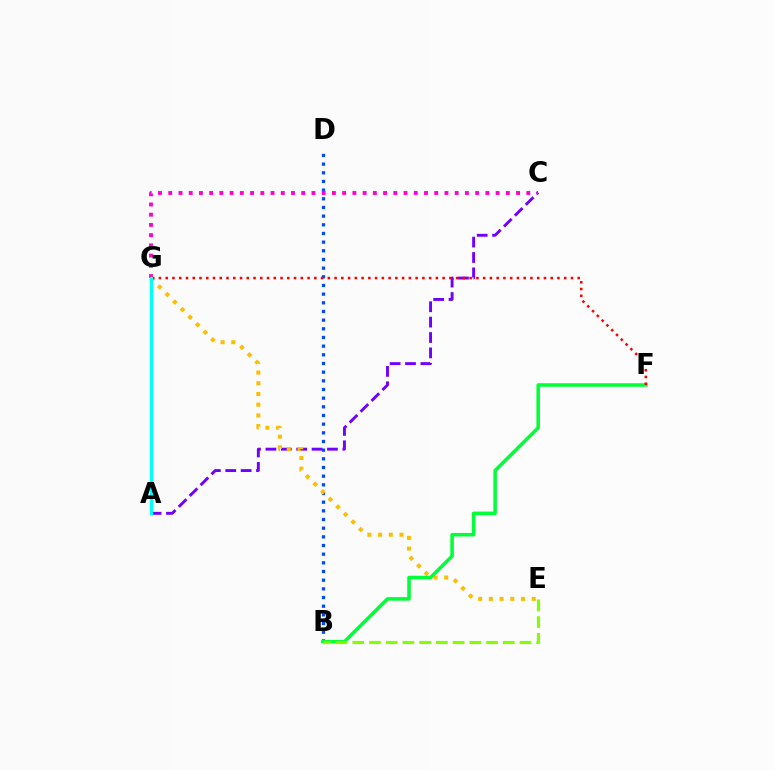{('B', 'D'): [{'color': '#004bff', 'line_style': 'dotted', 'thickness': 2.36}], ('A', 'C'): [{'color': '#7200ff', 'line_style': 'dashed', 'thickness': 2.09}], ('C', 'G'): [{'color': '#ff00cf', 'line_style': 'dotted', 'thickness': 2.78}], ('E', 'G'): [{'color': '#ffbd00', 'line_style': 'dotted', 'thickness': 2.91}], ('B', 'F'): [{'color': '#00ff39', 'line_style': 'solid', 'thickness': 2.55}], ('F', 'G'): [{'color': '#ff0000', 'line_style': 'dotted', 'thickness': 1.84}], ('A', 'G'): [{'color': '#00fff6', 'line_style': 'solid', 'thickness': 2.36}], ('B', 'E'): [{'color': '#84ff00', 'line_style': 'dashed', 'thickness': 2.27}]}